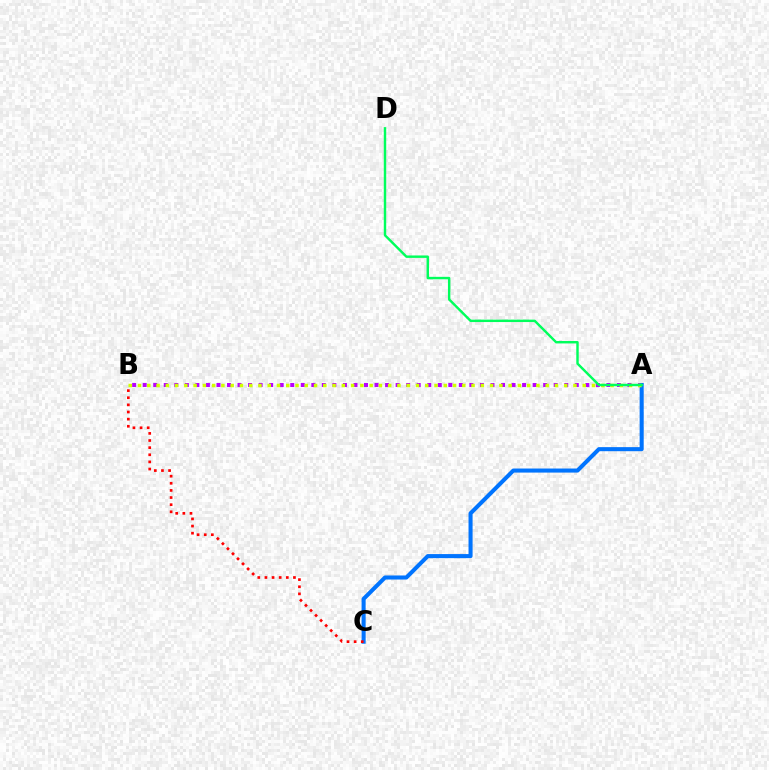{('A', 'B'): [{'color': '#b900ff', 'line_style': 'dotted', 'thickness': 2.86}, {'color': '#d1ff00', 'line_style': 'dotted', 'thickness': 2.52}], ('A', 'C'): [{'color': '#0074ff', 'line_style': 'solid', 'thickness': 2.93}], ('B', 'C'): [{'color': '#ff0000', 'line_style': 'dotted', 'thickness': 1.94}], ('A', 'D'): [{'color': '#00ff5c', 'line_style': 'solid', 'thickness': 1.75}]}